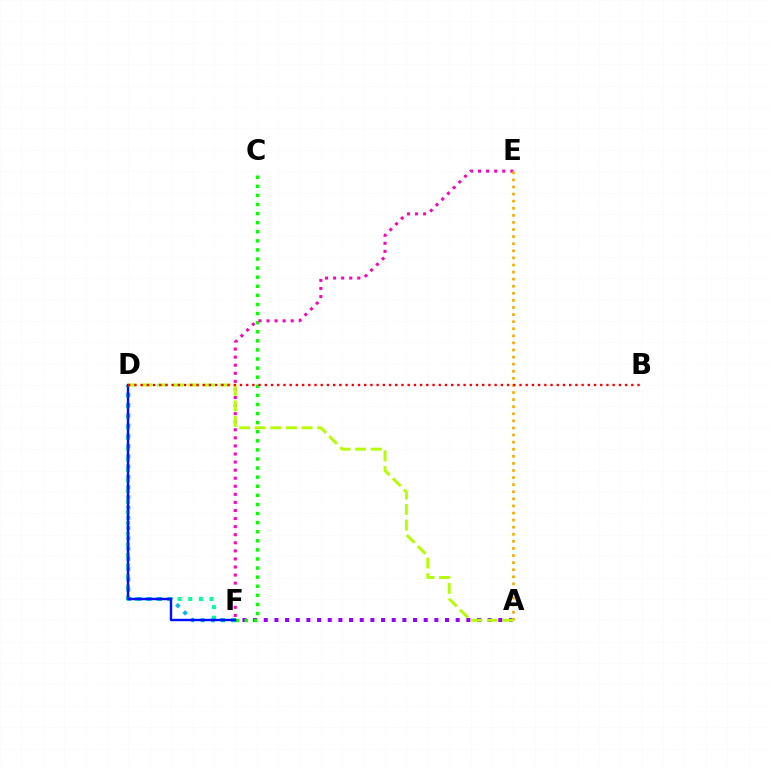{('D', 'F'): [{'color': '#00ff9d', 'line_style': 'dotted', 'thickness': 2.89}, {'color': '#00b5ff', 'line_style': 'dotted', 'thickness': 2.79}, {'color': '#0010ff', 'line_style': 'solid', 'thickness': 1.74}], ('A', 'F'): [{'color': '#9b00ff', 'line_style': 'dotted', 'thickness': 2.9}], ('C', 'F'): [{'color': '#08ff00', 'line_style': 'dotted', 'thickness': 2.47}], ('E', 'F'): [{'color': '#ff00bd', 'line_style': 'dotted', 'thickness': 2.19}], ('A', 'E'): [{'color': '#ffa500', 'line_style': 'dotted', 'thickness': 1.93}], ('A', 'D'): [{'color': '#b3ff00', 'line_style': 'dashed', 'thickness': 2.12}], ('B', 'D'): [{'color': '#ff0000', 'line_style': 'dotted', 'thickness': 1.69}]}